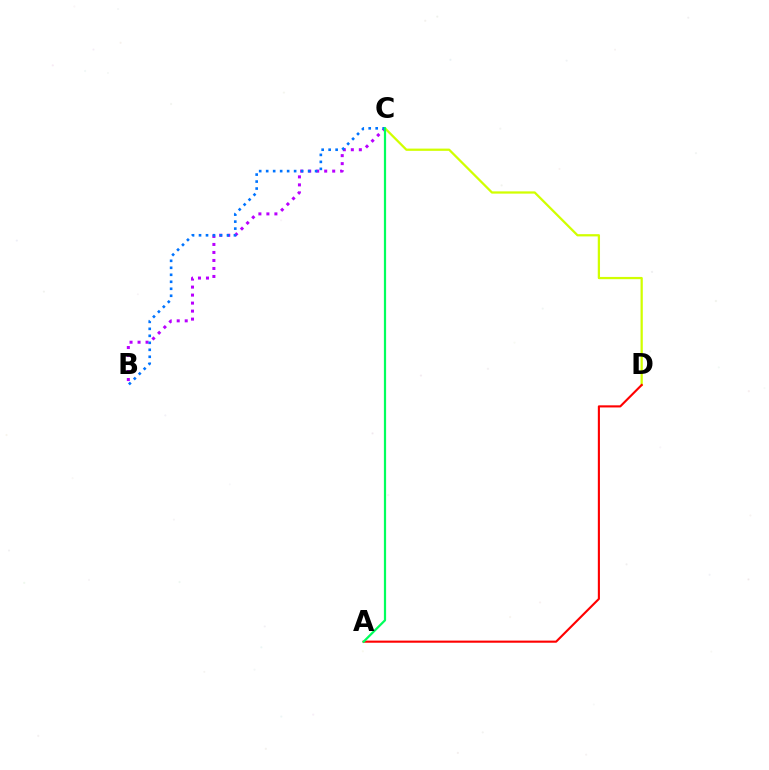{('C', 'D'): [{'color': '#d1ff00', 'line_style': 'solid', 'thickness': 1.63}], ('B', 'C'): [{'color': '#b900ff', 'line_style': 'dotted', 'thickness': 2.17}, {'color': '#0074ff', 'line_style': 'dotted', 'thickness': 1.9}], ('A', 'D'): [{'color': '#ff0000', 'line_style': 'solid', 'thickness': 1.53}], ('A', 'C'): [{'color': '#00ff5c', 'line_style': 'solid', 'thickness': 1.6}]}